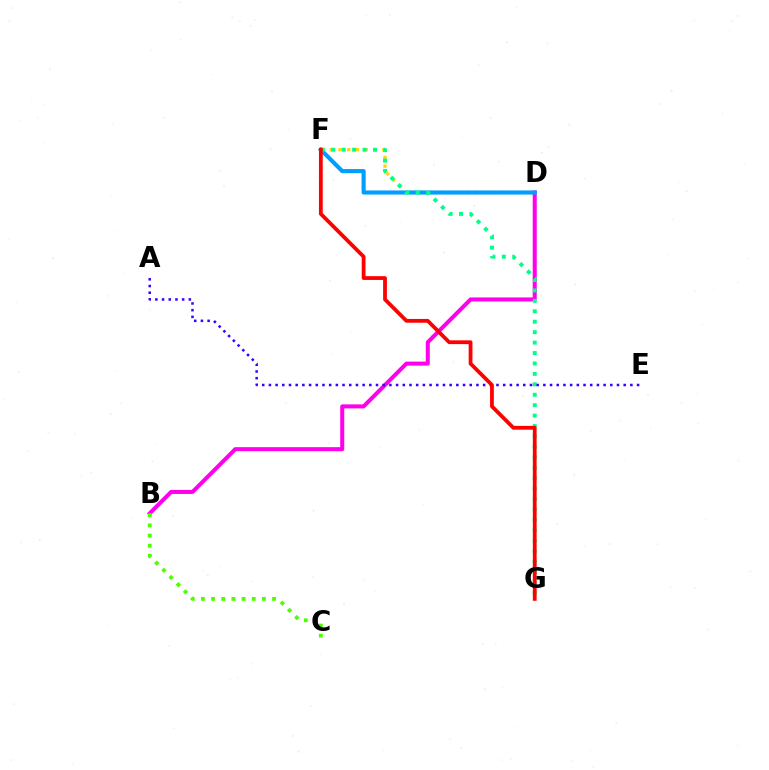{('D', 'F'): [{'color': '#ffd500', 'line_style': 'dotted', 'thickness': 2.38}, {'color': '#009eff', 'line_style': 'solid', 'thickness': 2.96}], ('B', 'D'): [{'color': '#ff00ed', 'line_style': 'solid', 'thickness': 2.9}], ('B', 'C'): [{'color': '#4fff00', 'line_style': 'dotted', 'thickness': 2.76}], ('F', 'G'): [{'color': '#00ff86', 'line_style': 'dotted', 'thickness': 2.83}, {'color': '#ff0000', 'line_style': 'solid', 'thickness': 2.72}], ('A', 'E'): [{'color': '#3700ff', 'line_style': 'dotted', 'thickness': 1.82}]}